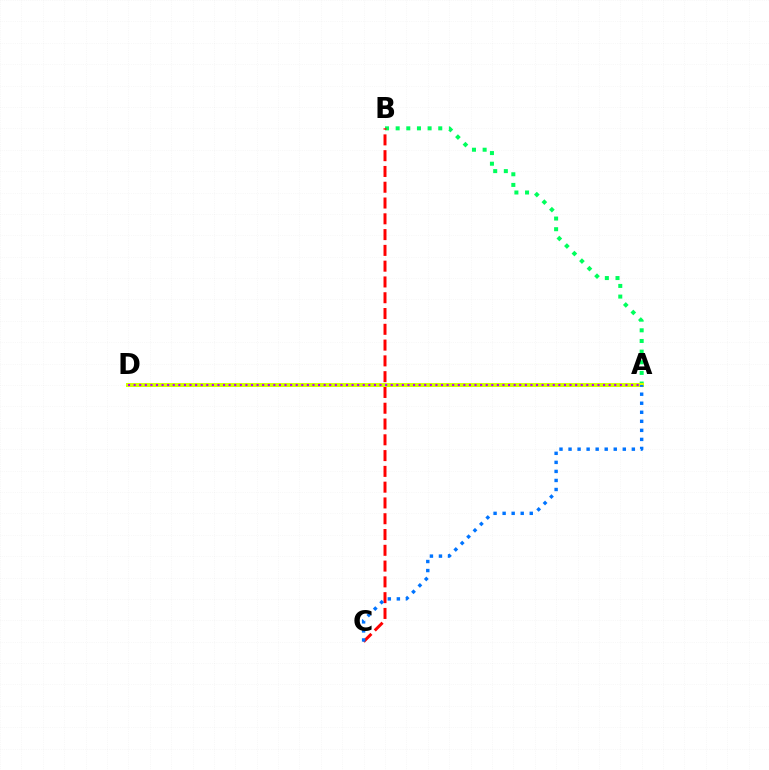{('A', 'B'): [{'color': '#00ff5c', 'line_style': 'dotted', 'thickness': 2.89}], ('B', 'C'): [{'color': '#ff0000', 'line_style': 'dashed', 'thickness': 2.14}], ('A', 'D'): [{'color': '#d1ff00', 'line_style': 'solid', 'thickness': 2.89}, {'color': '#b900ff', 'line_style': 'dotted', 'thickness': 1.52}], ('A', 'C'): [{'color': '#0074ff', 'line_style': 'dotted', 'thickness': 2.46}]}